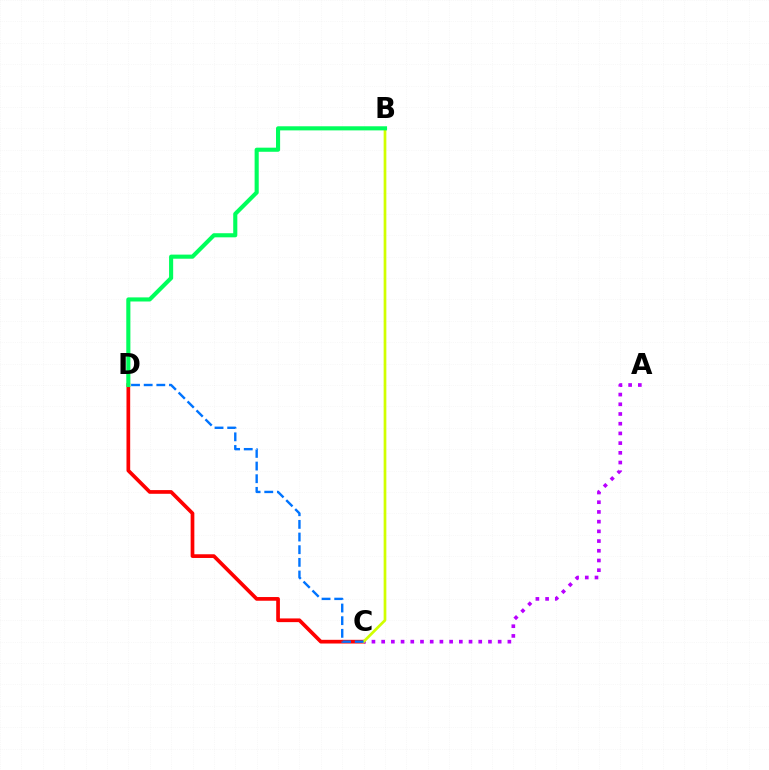{('C', 'D'): [{'color': '#ff0000', 'line_style': 'solid', 'thickness': 2.66}, {'color': '#0074ff', 'line_style': 'dashed', 'thickness': 1.72}], ('A', 'C'): [{'color': '#b900ff', 'line_style': 'dotted', 'thickness': 2.64}], ('B', 'C'): [{'color': '#d1ff00', 'line_style': 'solid', 'thickness': 1.95}], ('B', 'D'): [{'color': '#00ff5c', 'line_style': 'solid', 'thickness': 2.95}]}